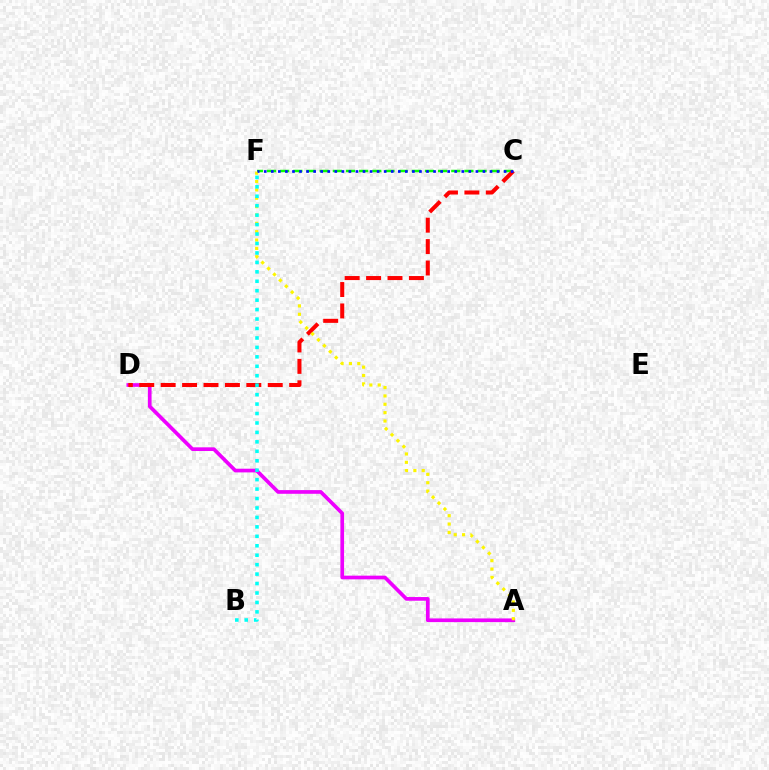{('A', 'D'): [{'color': '#ee00ff', 'line_style': 'solid', 'thickness': 2.65}], ('C', 'F'): [{'color': '#08ff00', 'line_style': 'dashed', 'thickness': 1.79}, {'color': '#0010ff', 'line_style': 'dotted', 'thickness': 1.92}], ('C', 'D'): [{'color': '#ff0000', 'line_style': 'dashed', 'thickness': 2.91}], ('A', 'F'): [{'color': '#fcf500', 'line_style': 'dotted', 'thickness': 2.27}], ('B', 'F'): [{'color': '#00fff6', 'line_style': 'dotted', 'thickness': 2.57}]}